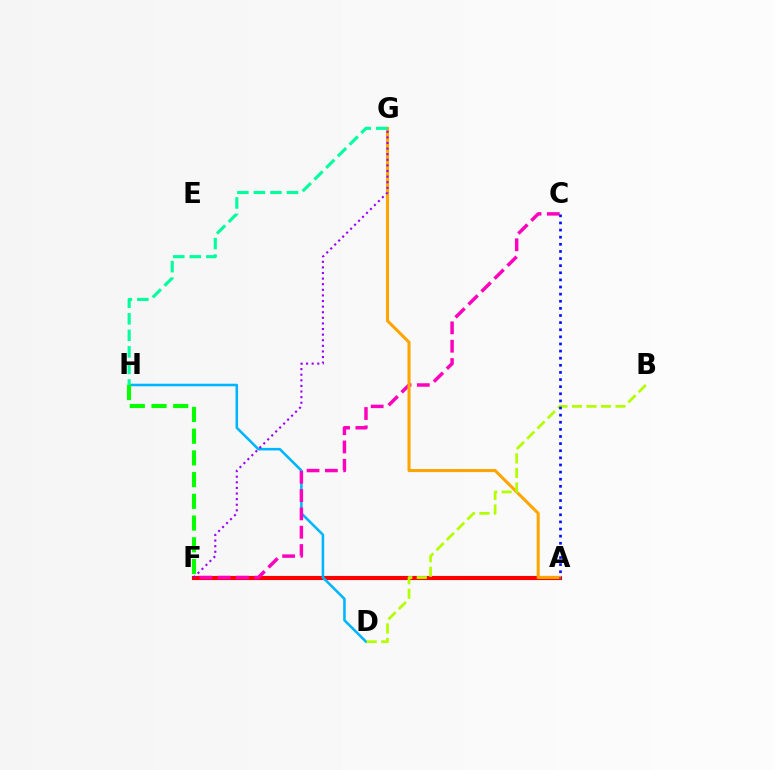{('A', 'F'): [{'color': '#ff0000', 'line_style': 'solid', 'thickness': 2.96}], ('D', 'H'): [{'color': '#00b5ff', 'line_style': 'solid', 'thickness': 1.85}], ('C', 'F'): [{'color': '#ff00bd', 'line_style': 'dashed', 'thickness': 2.49}], ('A', 'G'): [{'color': '#ffa500', 'line_style': 'solid', 'thickness': 2.2}], ('G', 'H'): [{'color': '#00ff9d', 'line_style': 'dashed', 'thickness': 2.25}], ('B', 'D'): [{'color': '#b3ff00', 'line_style': 'dashed', 'thickness': 1.97}], ('A', 'C'): [{'color': '#0010ff', 'line_style': 'dotted', 'thickness': 1.93}], ('F', 'H'): [{'color': '#08ff00', 'line_style': 'dashed', 'thickness': 2.95}], ('F', 'G'): [{'color': '#9b00ff', 'line_style': 'dotted', 'thickness': 1.52}]}